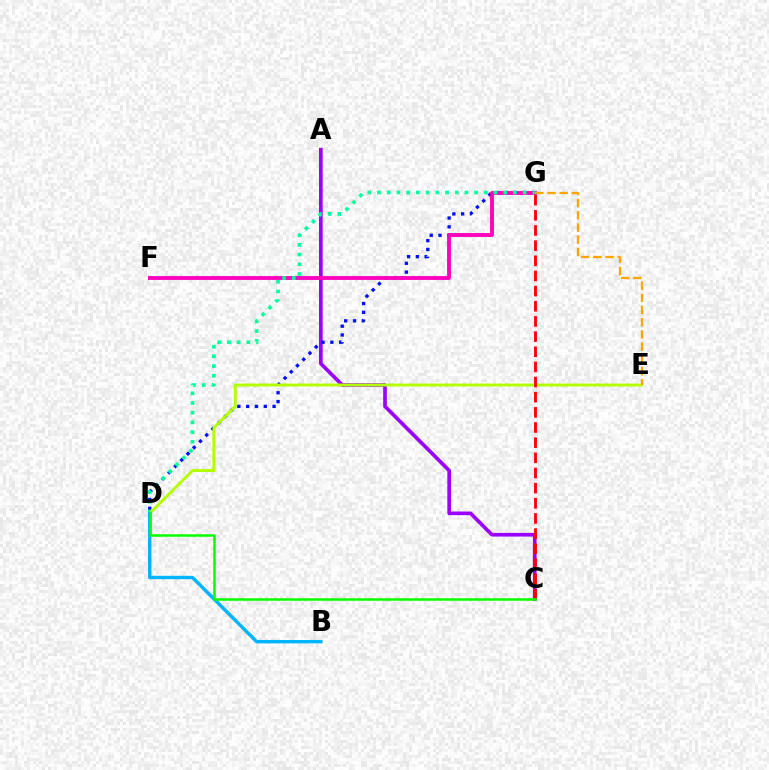{('A', 'C'): [{'color': '#9b00ff', 'line_style': 'solid', 'thickness': 2.64}], ('D', 'G'): [{'color': '#0010ff', 'line_style': 'dotted', 'thickness': 2.39}, {'color': '#00ff9d', 'line_style': 'dotted', 'thickness': 2.64}], ('F', 'G'): [{'color': '#ff00bd', 'line_style': 'solid', 'thickness': 2.78}], ('D', 'E'): [{'color': '#b3ff00', 'line_style': 'solid', 'thickness': 2.12}], ('C', 'G'): [{'color': '#ff0000', 'line_style': 'dashed', 'thickness': 2.06}], ('B', 'D'): [{'color': '#00b5ff', 'line_style': 'solid', 'thickness': 2.45}], ('C', 'D'): [{'color': '#08ff00', 'line_style': 'solid', 'thickness': 1.81}], ('E', 'G'): [{'color': '#ffa500', 'line_style': 'dashed', 'thickness': 1.66}]}